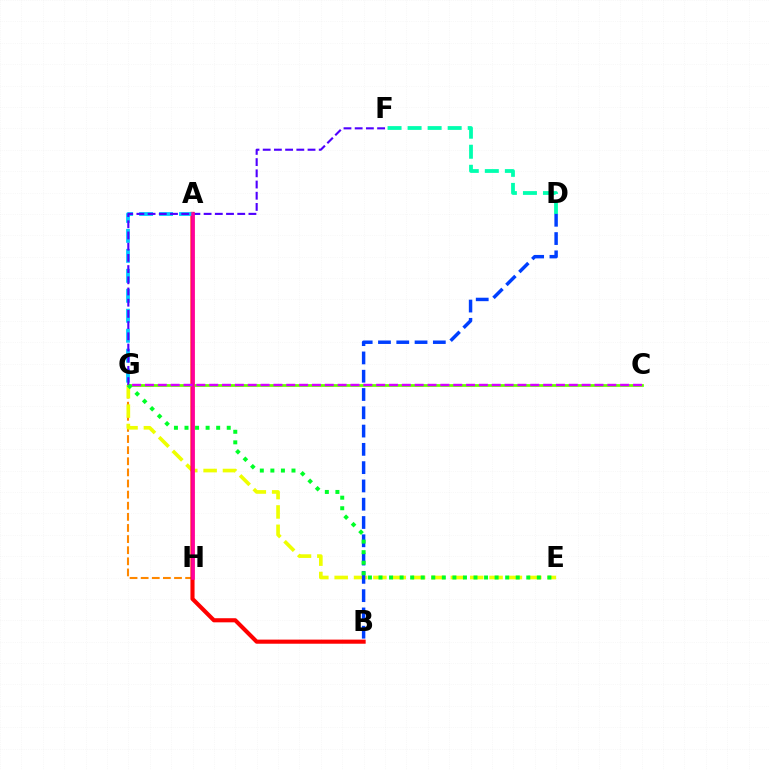{('G', 'H'): [{'color': '#ff8800', 'line_style': 'dashed', 'thickness': 1.51}], ('E', 'G'): [{'color': '#eeff00', 'line_style': 'dashed', 'thickness': 2.63}, {'color': '#00ff27', 'line_style': 'dotted', 'thickness': 2.87}], ('A', 'B'): [{'color': '#ff0000', 'line_style': 'solid', 'thickness': 2.96}], ('D', 'F'): [{'color': '#00ffaf', 'line_style': 'dashed', 'thickness': 2.72}], ('C', 'G'): [{'color': '#66ff00', 'line_style': 'solid', 'thickness': 1.98}, {'color': '#d600ff', 'line_style': 'dashed', 'thickness': 1.74}], ('A', 'G'): [{'color': '#00c7ff', 'line_style': 'dashed', 'thickness': 2.71}], ('B', 'D'): [{'color': '#003fff', 'line_style': 'dashed', 'thickness': 2.48}], ('F', 'G'): [{'color': '#4f00ff', 'line_style': 'dashed', 'thickness': 1.52}], ('A', 'H'): [{'color': '#ff00a0', 'line_style': 'solid', 'thickness': 2.54}]}